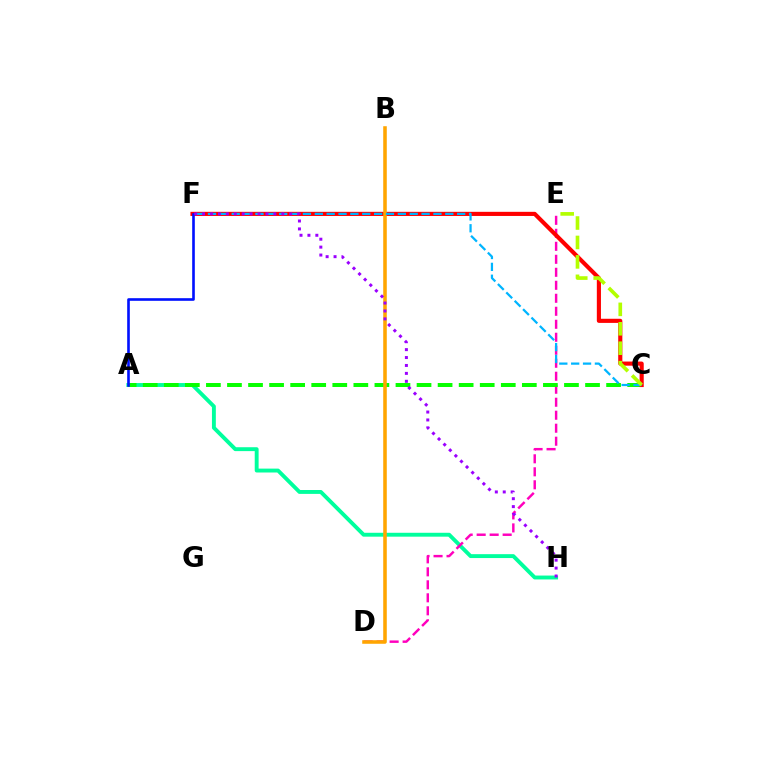{('A', 'H'): [{'color': '#00ff9d', 'line_style': 'solid', 'thickness': 2.8}], ('D', 'E'): [{'color': '#ff00bd', 'line_style': 'dashed', 'thickness': 1.77}], ('A', 'C'): [{'color': '#08ff00', 'line_style': 'dashed', 'thickness': 2.86}], ('C', 'F'): [{'color': '#ff0000', 'line_style': 'solid', 'thickness': 2.97}, {'color': '#00b5ff', 'line_style': 'dashed', 'thickness': 1.61}], ('B', 'D'): [{'color': '#ffa500', 'line_style': 'solid', 'thickness': 2.56}], ('A', 'F'): [{'color': '#0010ff', 'line_style': 'solid', 'thickness': 1.89}], ('C', 'E'): [{'color': '#b3ff00', 'line_style': 'dashed', 'thickness': 2.64}], ('F', 'H'): [{'color': '#9b00ff', 'line_style': 'dotted', 'thickness': 2.15}]}